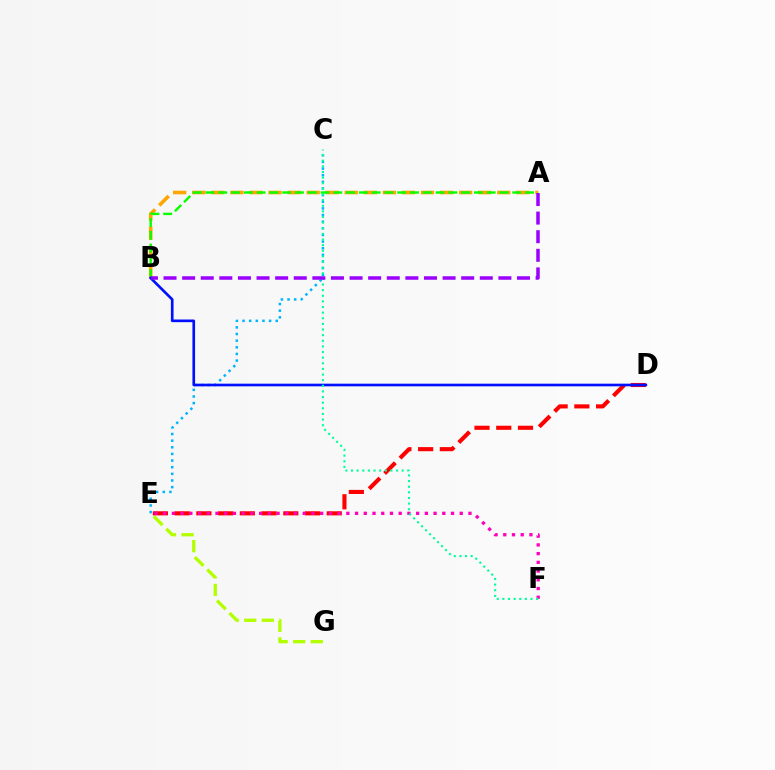{('C', 'E'): [{'color': '#00b5ff', 'line_style': 'dotted', 'thickness': 1.8}], ('A', 'B'): [{'color': '#ffa500', 'line_style': 'dashed', 'thickness': 2.59}, {'color': '#08ff00', 'line_style': 'dashed', 'thickness': 1.74}, {'color': '#9b00ff', 'line_style': 'dashed', 'thickness': 2.53}], ('E', 'G'): [{'color': '#b3ff00', 'line_style': 'dashed', 'thickness': 2.39}], ('D', 'E'): [{'color': '#ff0000', 'line_style': 'dashed', 'thickness': 2.95}], ('B', 'D'): [{'color': '#0010ff', 'line_style': 'solid', 'thickness': 1.91}], ('E', 'F'): [{'color': '#ff00bd', 'line_style': 'dotted', 'thickness': 2.37}], ('C', 'F'): [{'color': '#00ff9d', 'line_style': 'dotted', 'thickness': 1.53}]}